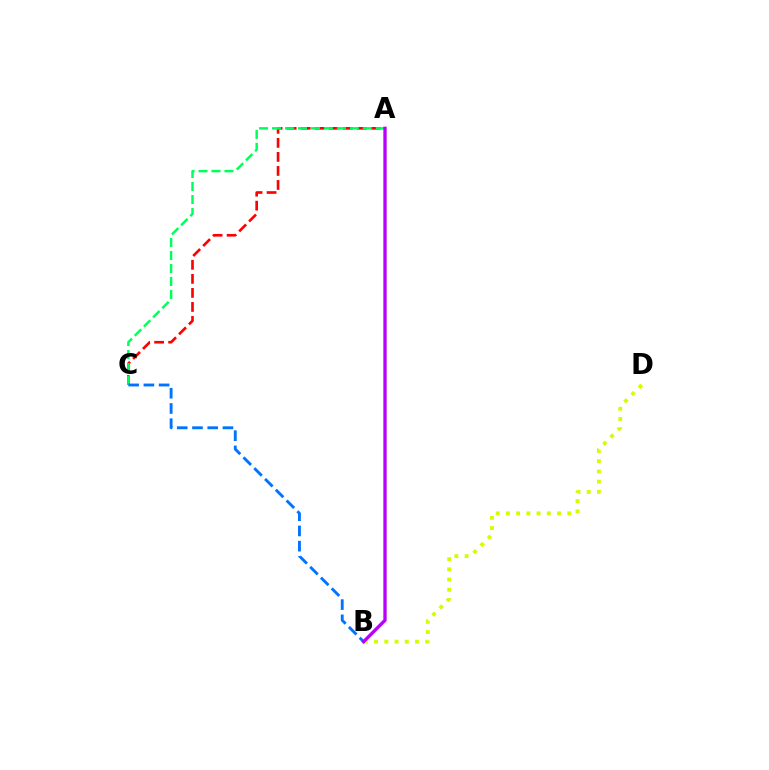{('A', 'C'): [{'color': '#ff0000', 'line_style': 'dashed', 'thickness': 1.91}, {'color': '#00ff5c', 'line_style': 'dashed', 'thickness': 1.76}], ('B', 'D'): [{'color': '#d1ff00', 'line_style': 'dotted', 'thickness': 2.78}], ('B', 'C'): [{'color': '#0074ff', 'line_style': 'dashed', 'thickness': 2.07}], ('A', 'B'): [{'color': '#b900ff', 'line_style': 'solid', 'thickness': 2.4}]}